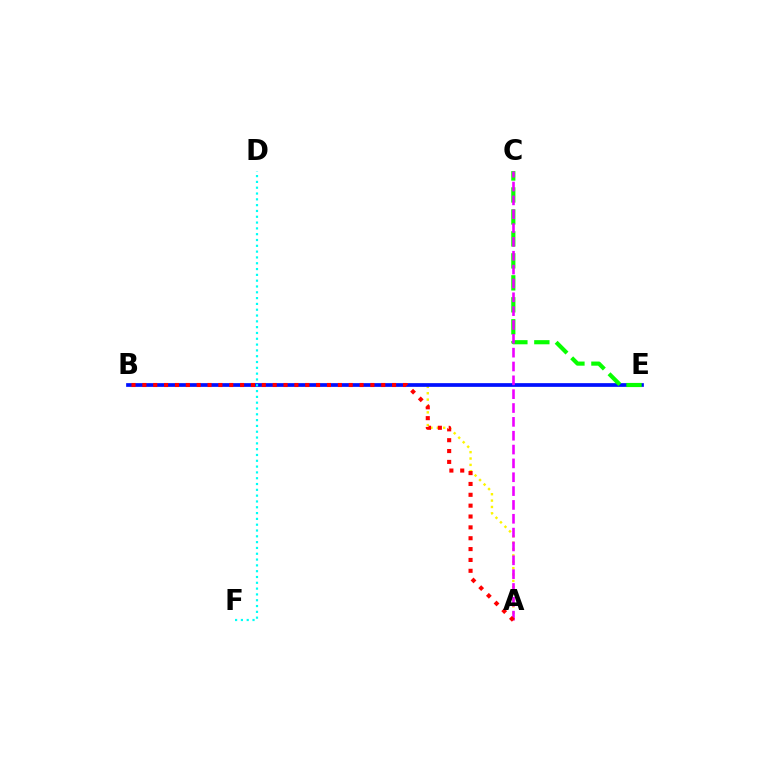{('A', 'B'): [{'color': '#fcf500', 'line_style': 'dotted', 'thickness': 1.73}, {'color': '#ff0000', 'line_style': 'dotted', 'thickness': 2.95}], ('B', 'E'): [{'color': '#0010ff', 'line_style': 'solid', 'thickness': 2.67}], ('C', 'E'): [{'color': '#08ff00', 'line_style': 'dashed', 'thickness': 2.98}], ('A', 'C'): [{'color': '#ee00ff', 'line_style': 'dashed', 'thickness': 1.88}], ('D', 'F'): [{'color': '#00fff6', 'line_style': 'dotted', 'thickness': 1.58}]}